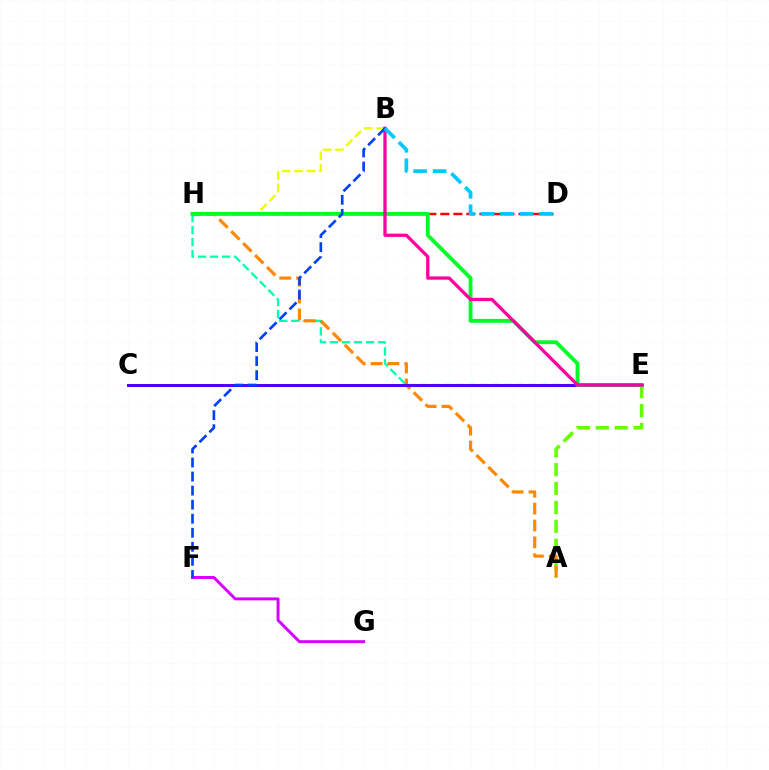{('E', 'H'): [{'color': '#00ffaf', 'line_style': 'dashed', 'thickness': 1.63}, {'color': '#00ff27', 'line_style': 'solid', 'thickness': 2.77}], ('A', 'E'): [{'color': '#66ff00', 'line_style': 'dashed', 'thickness': 2.57}], ('A', 'H'): [{'color': '#ff8800', 'line_style': 'dashed', 'thickness': 2.29}], ('B', 'H'): [{'color': '#eeff00', 'line_style': 'dashed', 'thickness': 1.7}], ('C', 'E'): [{'color': '#4f00ff', 'line_style': 'solid', 'thickness': 2.14}], ('F', 'G'): [{'color': '#d600ff', 'line_style': 'solid', 'thickness': 2.12}], ('D', 'H'): [{'color': '#ff0000', 'line_style': 'dashed', 'thickness': 1.77}], ('B', 'E'): [{'color': '#ff00a0', 'line_style': 'solid', 'thickness': 2.37}], ('B', 'F'): [{'color': '#003fff', 'line_style': 'dashed', 'thickness': 1.91}], ('B', 'D'): [{'color': '#00c7ff', 'line_style': 'dashed', 'thickness': 2.65}]}